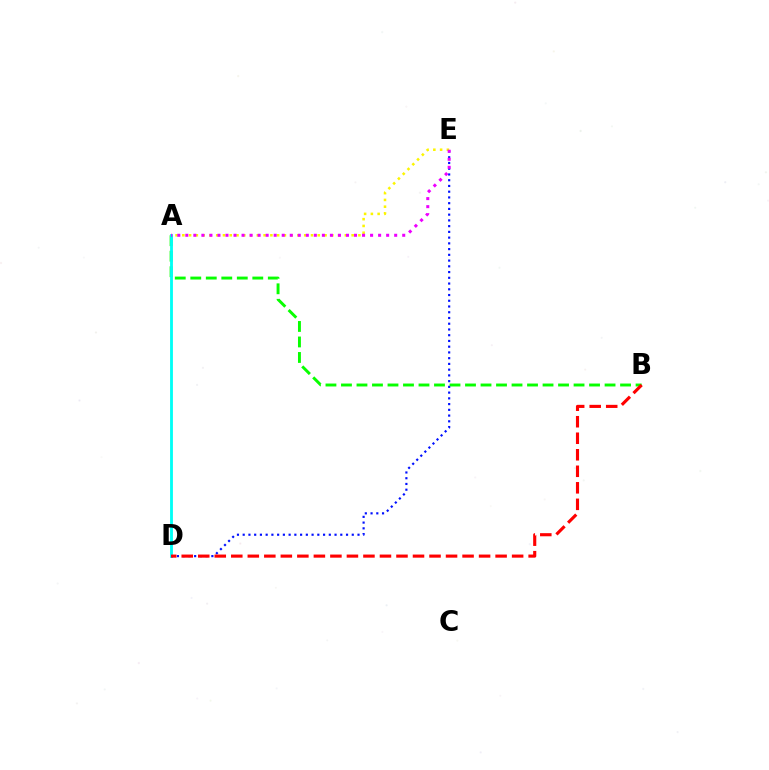{('A', 'B'): [{'color': '#08ff00', 'line_style': 'dashed', 'thickness': 2.11}], ('A', 'D'): [{'color': '#00fff6', 'line_style': 'solid', 'thickness': 2.04}], ('D', 'E'): [{'color': '#0010ff', 'line_style': 'dotted', 'thickness': 1.56}], ('A', 'E'): [{'color': '#fcf500', 'line_style': 'dotted', 'thickness': 1.84}, {'color': '#ee00ff', 'line_style': 'dotted', 'thickness': 2.18}], ('B', 'D'): [{'color': '#ff0000', 'line_style': 'dashed', 'thickness': 2.24}]}